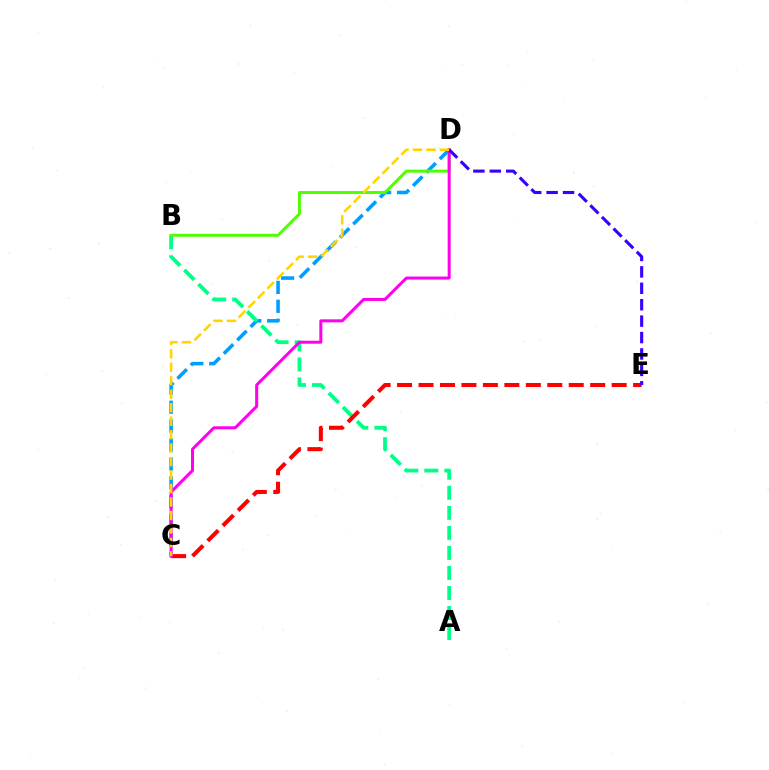{('C', 'D'): [{'color': '#009eff', 'line_style': 'dashed', 'thickness': 2.57}, {'color': '#ff00ed', 'line_style': 'solid', 'thickness': 2.17}, {'color': '#ffd500', 'line_style': 'dashed', 'thickness': 1.83}], ('A', 'B'): [{'color': '#00ff86', 'line_style': 'dashed', 'thickness': 2.72}], ('B', 'D'): [{'color': '#4fff00', 'line_style': 'solid', 'thickness': 2.13}], ('C', 'E'): [{'color': '#ff0000', 'line_style': 'dashed', 'thickness': 2.92}], ('D', 'E'): [{'color': '#3700ff', 'line_style': 'dashed', 'thickness': 2.23}]}